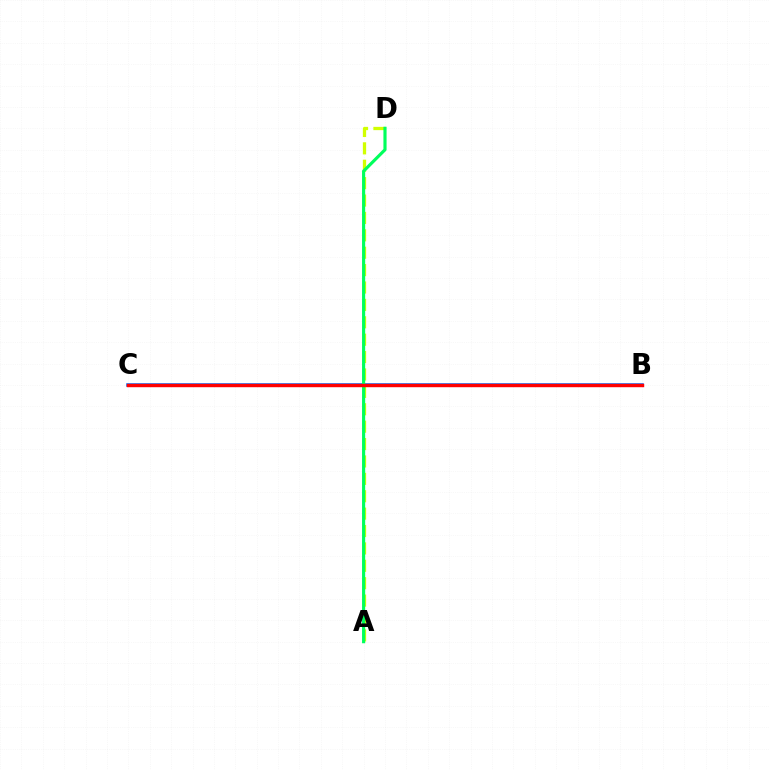{('A', 'D'): [{'color': '#d1ff00', 'line_style': 'dashed', 'thickness': 2.36}, {'color': '#00ff5c', 'line_style': 'solid', 'thickness': 2.26}], ('B', 'C'): [{'color': '#0074ff', 'line_style': 'solid', 'thickness': 2.53}, {'color': '#b900ff', 'line_style': 'solid', 'thickness': 2.19}, {'color': '#ff0000', 'line_style': 'solid', 'thickness': 2.44}]}